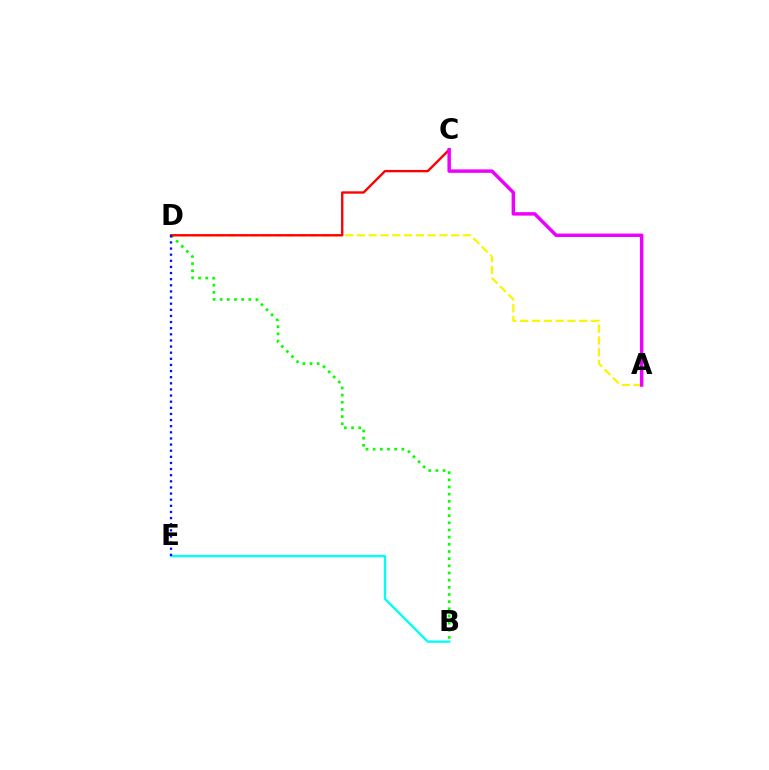{('A', 'D'): [{'color': '#fcf500', 'line_style': 'dashed', 'thickness': 1.6}], ('B', 'D'): [{'color': '#08ff00', 'line_style': 'dotted', 'thickness': 1.95}], ('B', 'E'): [{'color': '#00fff6', 'line_style': 'solid', 'thickness': 1.68}], ('C', 'D'): [{'color': '#ff0000', 'line_style': 'solid', 'thickness': 1.7}], ('A', 'C'): [{'color': '#ee00ff', 'line_style': 'solid', 'thickness': 2.49}], ('D', 'E'): [{'color': '#0010ff', 'line_style': 'dotted', 'thickness': 1.66}]}